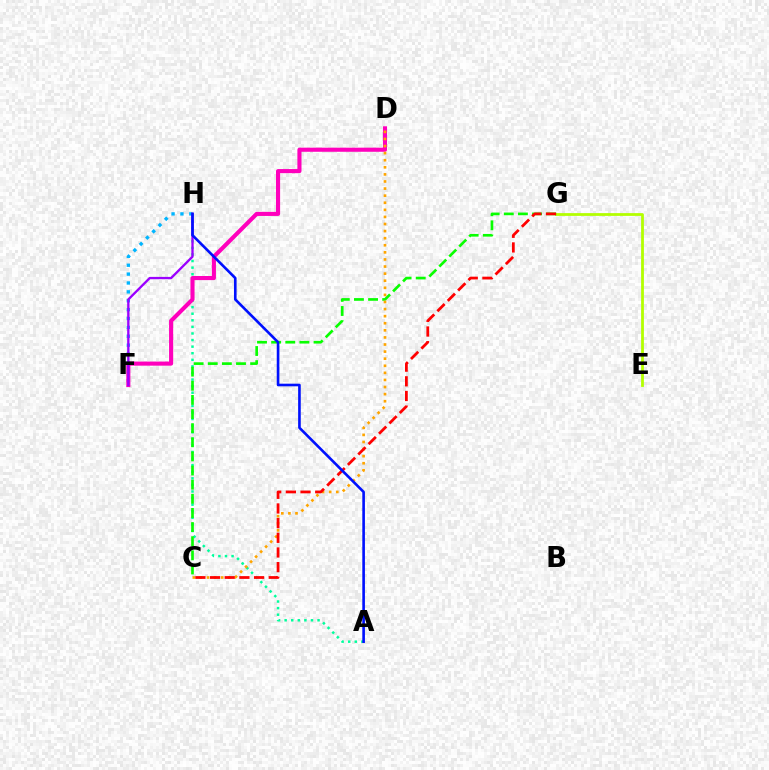{('A', 'H'): [{'color': '#00ff9d', 'line_style': 'dotted', 'thickness': 1.79}, {'color': '#0010ff', 'line_style': 'solid', 'thickness': 1.89}], ('F', 'H'): [{'color': '#00b5ff', 'line_style': 'dotted', 'thickness': 2.41}, {'color': '#9b00ff', 'line_style': 'solid', 'thickness': 1.67}], ('E', 'G'): [{'color': '#b3ff00', 'line_style': 'solid', 'thickness': 1.99}], ('C', 'G'): [{'color': '#08ff00', 'line_style': 'dashed', 'thickness': 1.92}, {'color': '#ff0000', 'line_style': 'dashed', 'thickness': 1.99}], ('D', 'F'): [{'color': '#ff00bd', 'line_style': 'solid', 'thickness': 2.95}], ('C', 'D'): [{'color': '#ffa500', 'line_style': 'dotted', 'thickness': 1.93}]}